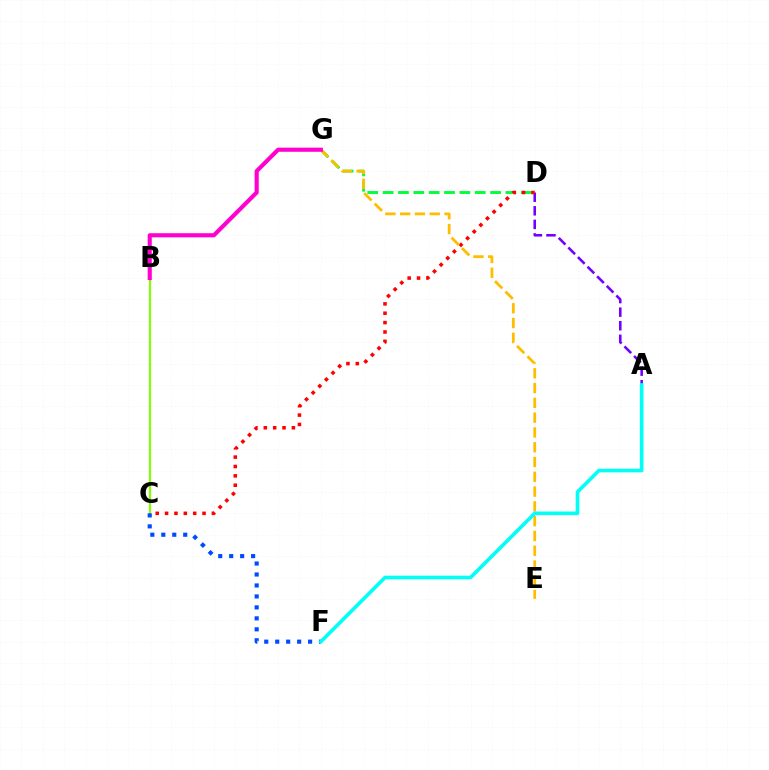{('A', 'D'): [{'color': '#7200ff', 'line_style': 'dashed', 'thickness': 1.84}], ('D', 'G'): [{'color': '#00ff39', 'line_style': 'dashed', 'thickness': 2.09}], ('B', 'C'): [{'color': '#84ff00', 'line_style': 'solid', 'thickness': 1.56}], ('C', 'D'): [{'color': '#ff0000', 'line_style': 'dotted', 'thickness': 2.54}], ('C', 'F'): [{'color': '#004bff', 'line_style': 'dotted', 'thickness': 2.98}], ('E', 'G'): [{'color': '#ffbd00', 'line_style': 'dashed', 'thickness': 2.01}], ('B', 'G'): [{'color': '#ff00cf', 'line_style': 'solid', 'thickness': 2.97}], ('A', 'F'): [{'color': '#00fff6', 'line_style': 'solid', 'thickness': 2.61}]}